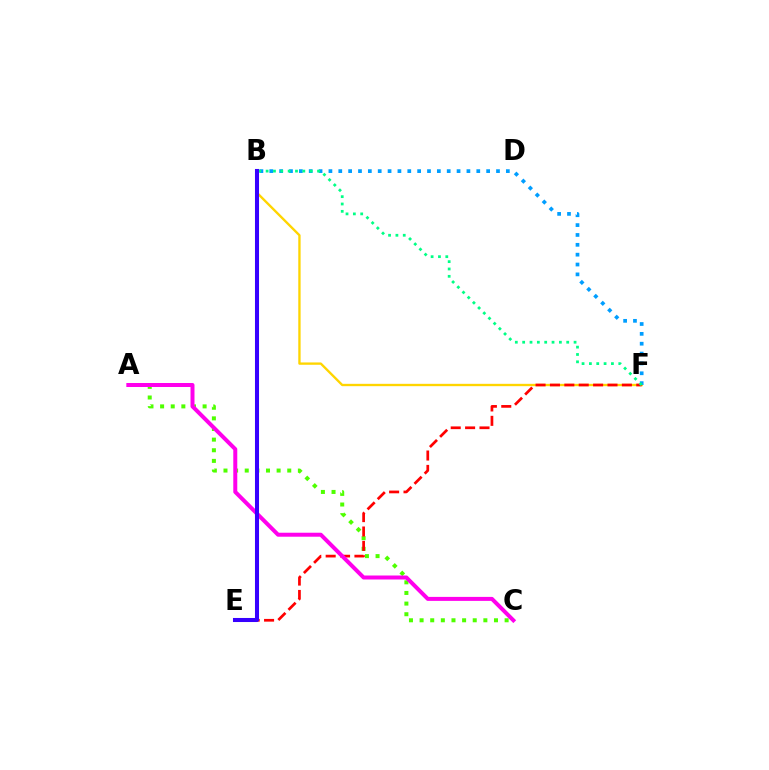{('A', 'C'): [{'color': '#4fff00', 'line_style': 'dotted', 'thickness': 2.89}, {'color': '#ff00ed', 'line_style': 'solid', 'thickness': 2.87}], ('B', 'F'): [{'color': '#ffd500', 'line_style': 'solid', 'thickness': 1.69}, {'color': '#009eff', 'line_style': 'dotted', 'thickness': 2.68}, {'color': '#00ff86', 'line_style': 'dotted', 'thickness': 2.0}], ('E', 'F'): [{'color': '#ff0000', 'line_style': 'dashed', 'thickness': 1.95}], ('B', 'E'): [{'color': '#3700ff', 'line_style': 'solid', 'thickness': 2.92}]}